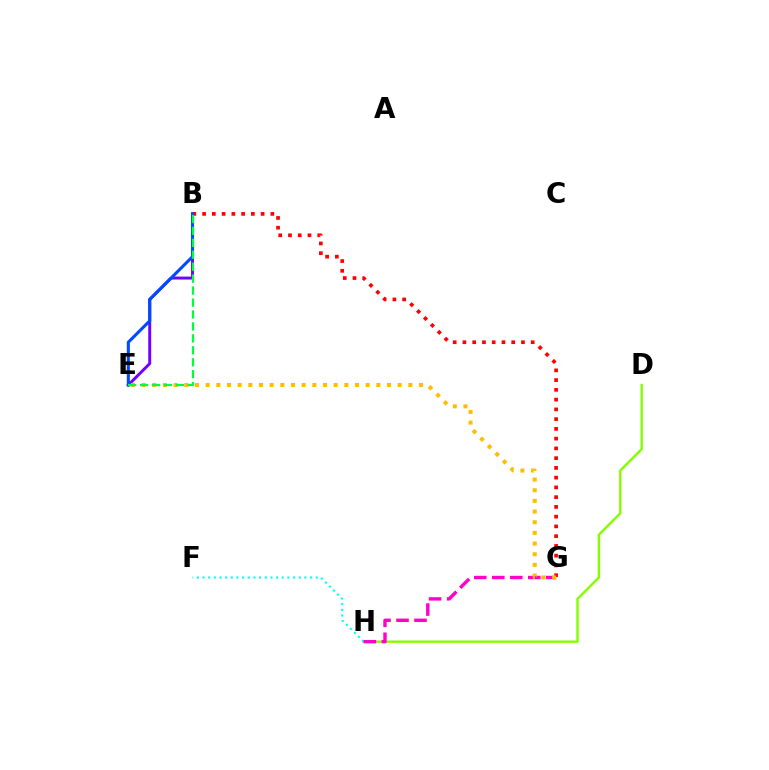{('D', 'H'): [{'color': '#84ff00', 'line_style': 'solid', 'thickness': 1.75}], ('B', 'G'): [{'color': '#ff0000', 'line_style': 'dotted', 'thickness': 2.65}], ('F', 'H'): [{'color': '#00fff6', 'line_style': 'dotted', 'thickness': 1.54}], ('G', 'H'): [{'color': '#ff00cf', 'line_style': 'dashed', 'thickness': 2.45}], ('B', 'E'): [{'color': '#7200ff', 'line_style': 'solid', 'thickness': 2.12}, {'color': '#004bff', 'line_style': 'solid', 'thickness': 2.22}, {'color': '#00ff39', 'line_style': 'dashed', 'thickness': 1.62}], ('E', 'G'): [{'color': '#ffbd00', 'line_style': 'dotted', 'thickness': 2.9}]}